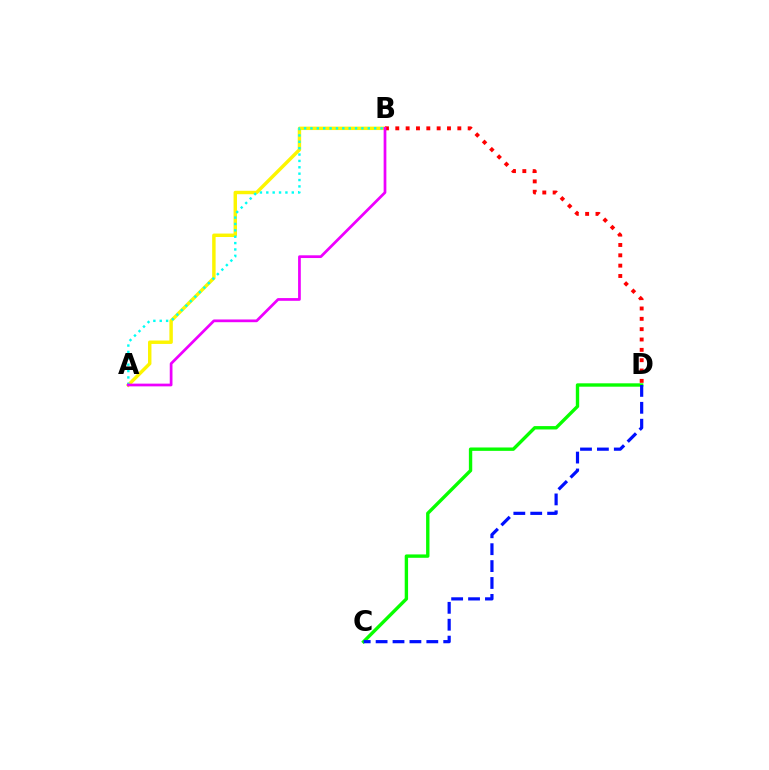{('A', 'B'): [{'color': '#fcf500', 'line_style': 'solid', 'thickness': 2.48}, {'color': '#00fff6', 'line_style': 'dotted', 'thickness': 1.73}, {'color': '#ee00ff', 'line_style': 'solid', 'thickness': 1.96}], ('C', 'D'): [{'color': '#08ff00', 'line_style': 'solid', 'thickness': 2.43}, {'color': '#0010ff', 'line_style': 'dashed', 'thickness': 2.3}], ('B', 'D'): [{'color': '#ff0000', 'line_style': 'dotted', 'thickness': 2.81}]}